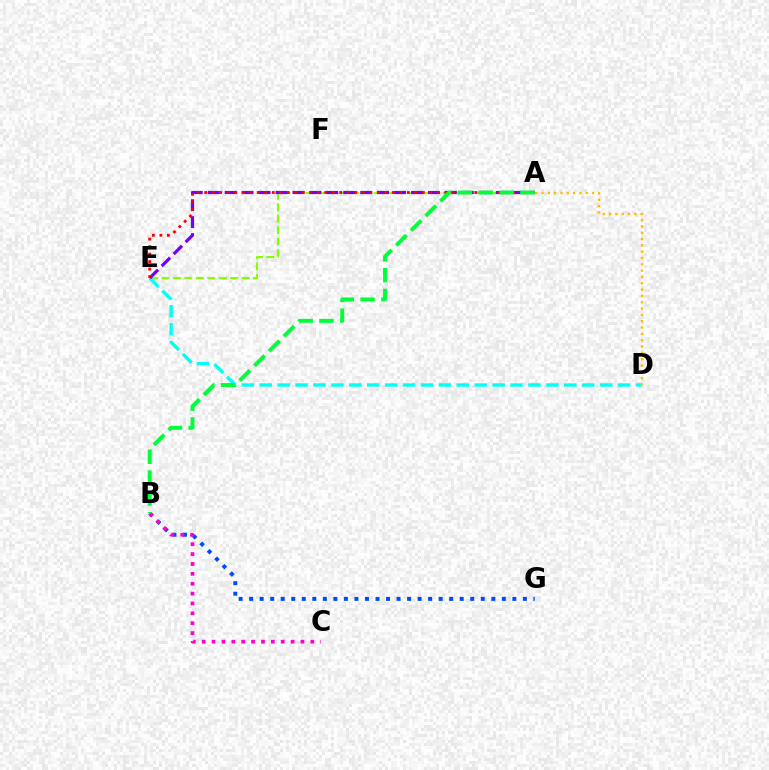{('A', 'E'): [{'color': '#84ff00', 'line_style': 'dashed', 'thickness': 1.56}, {'color': '#7200ff', 'line_style': 'dashed', 'thickness': 2.3}, {'color': '#ff0000', 'line_style': 'dotted', 'thickness': 2.04}], ('D', 'E'): [{'color': '#00fff6', 'line_style': 'dashed', 'thickness': 2.43}], ('A', 'D'): [{'color': '#ffbd00', 'line_style': 'dotted', 'thickness': 1.72}], ('B', 'G'): [{'color': '#004bff', 'line_style': 'dotted', 'thickness': 2.86}], ('B', 'C'): [{'color': '#ff00cf', 'line_style': 'dotted', 'thickness': 2.68}], ('A', 'B'): [{'color': '#00ff39', 'line_style': 'dashed', 'thickness': 2.83}]}